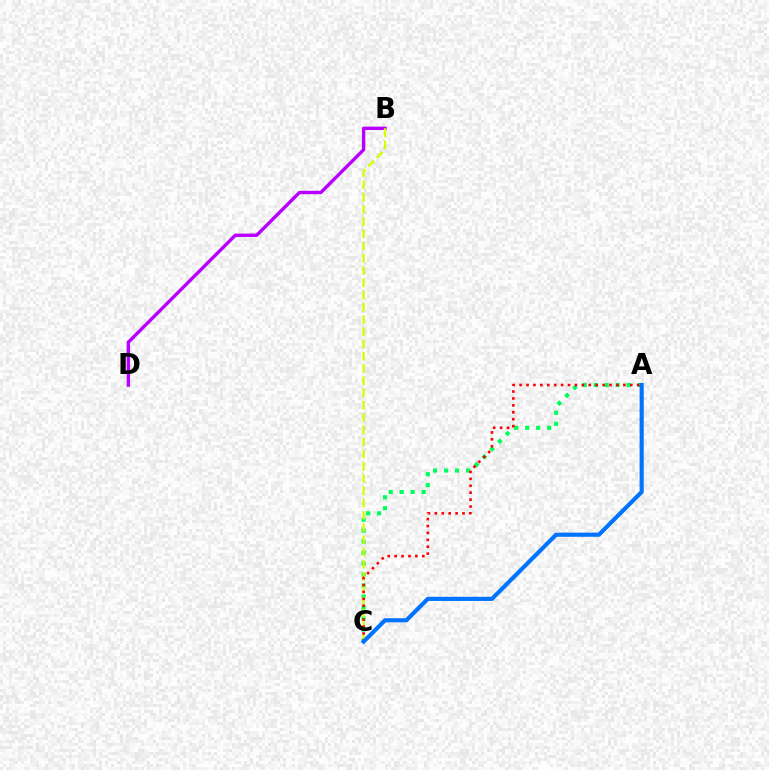{('B', 'D'): [{'color': '#b900ff', 'line_style': 'solid', 'thickness': 2.44}], ('A', 'C'): [{'color': '#00ff5c', 'line_style': 'dotted', 'thickness': 2.98}, {'color': '#ff0000', 'line_style': 'dotted', 'thickness': 1.88}, {'color': '#0074ff', 'line_style': 'solid', 'thickness': 2.98}], ('B', 'C'): [{'color': '#d1ff00', 'line_style': 'dashed', 'thickness': 1.66}]}